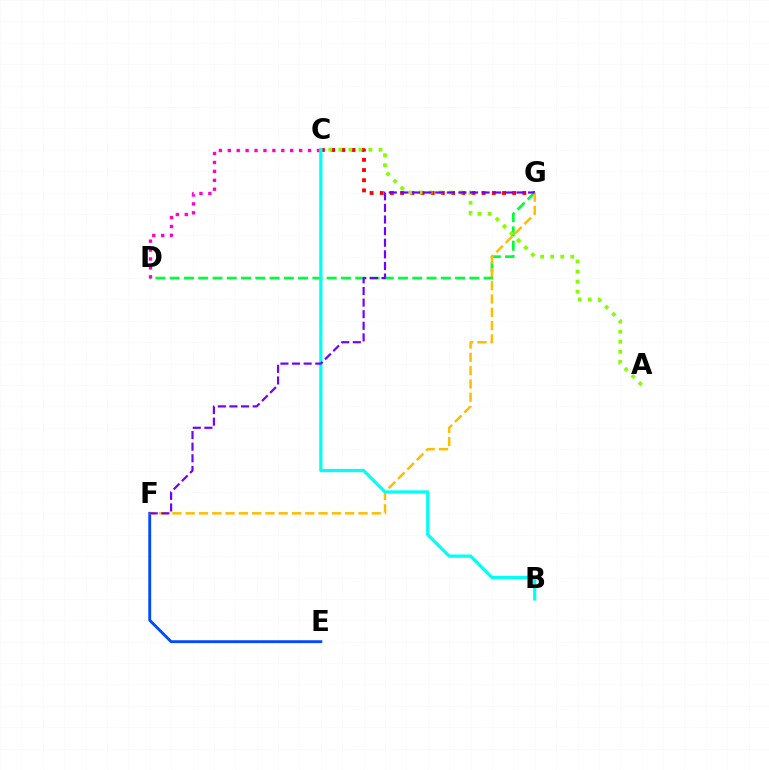{('C', 'G'): [{'color': '#ff0000', 'line_style': 'dotted', 'thickness': 2.77}], ('E', 'F'): [{'color': '#004bff', 'line_style': 'solid', 'thickness': 2.07}], ('D', 'G'): [{'color': '#00ff39', 'line_style': 'dashed', 'thickness': 1.94}], ('C', 'D'): [{'color': '#ff00cf', 'line_style': 'dotted', 'thickness': 2.42}], ('A', 'C'): [{'color': '#84ff00', 'line_style': 'dotted', 'thickness': 2.73}], ('F', 'G'): [{'color': '#ffbd00', 'line_style': 'dashed', 'thickness': 1.81}, {'color': '#7200ff', 'line_style': 'dashed', 'thickness': 1.58}], ('B', 'C'): [{'color': '#00fff6', 'line_style': 'solid', 'thickness': 2.33}]}